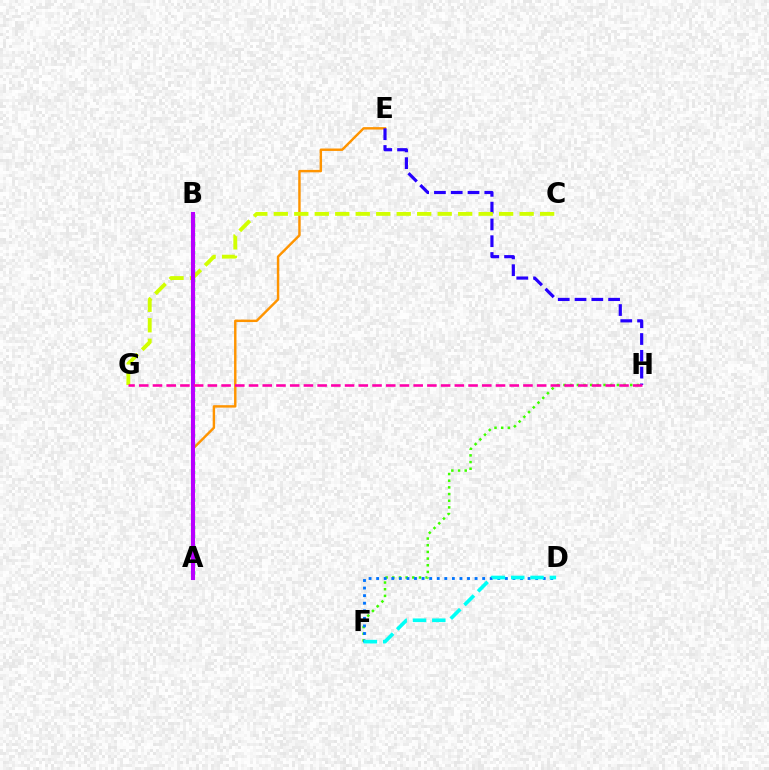{('F', 'H'): [{'color': '#3dff00', 'line_style': 'dotted', 'thickness': 1.81}], ('A', 'E'): [{'color': '#ff9400', 'line_style': 'solid', 'thickness': 1.75}], ('E', 'H'): [{'color': '#2500ff', 'line_style': 'dashed', 'thickness': 2.28}], ('C', 'G'): [{'color': '#d1ff00', 'line_style': 'dashed', 'thickness': 2.78}], ('A', 'B'): [{'color': '#00ff5c', 'line_style': 'dotted', 'thickness': 2.49}, {'color': '#ff0000', 'line_style': 'dotted', 'thickness': 2.18}, {'color': '#b900ff', 'line_style': 'solid', 'thickness': 2.95}], ('D', 'F'): [{'color': '#0074ff', 'line_style': 'dotted', 'thickness': 2.06}, {'color': '#00fff6', 'line_style': 'dashed', 'thickness': 2.63}], ('G', 'H'): [{'color': '#ff00ac', 'line_style': 'dashed', 'thickness': 1.86}]}